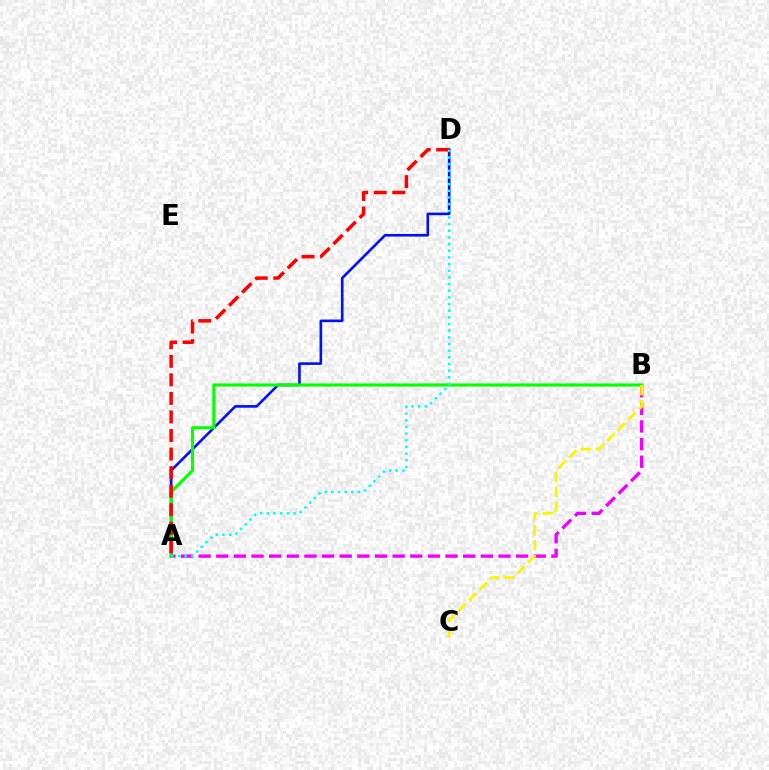{('A', 'B'): [{'color': '#ee00ff', 'line_style': 'dashed', 'thickness': 2.4}, {'color': '#08ff00', 'line_style': 'solid', 'thickness': 2.25}], ('A', 'D'): [{'color': '#0010ff', 'line_style': 'solid', 'thickness': 1.89}, {'color': '#ff0000', 'line_style': 'dashed', 'thickness': 2.52}, {'color': '#00fff6', 'line_style': 'dotted', 'thickness': 1.81}], ('B', 'C'): [{'color': '#fcf500', 'line_style': 'dashed', 'thickness': 2.03}]}